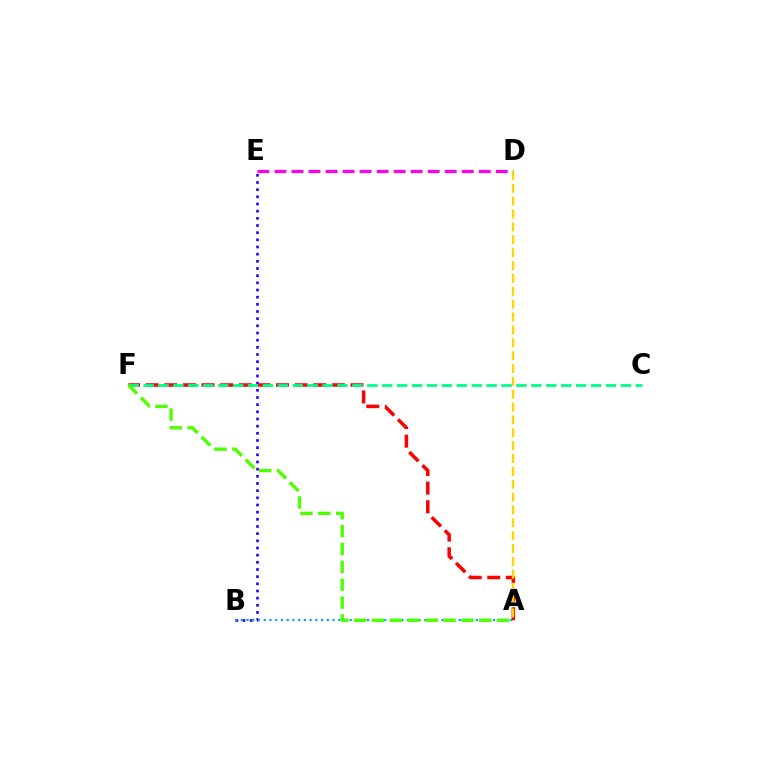{('D', 'E'): [{'color': '#ff00ed', 'line_style': 'dashed', 'thickness': 2.31}], ('A', 'F'): [{'color': '#ff0000', 'line_style': 'dashed', 'thickness': 2.53}, {'color': '#4fff00', 'line_style': 'dashed', 'thickness': 2.43}], ('A', 'D'): [{'color': '#ffd500', 'line_style': 'dashed', 'thickness': 1.75}], ('B', 'E'): [{'color': '#3700ff', 'line_style': 'dotted', 'thickness': 1.95}], ('A', 'B'): [{'color': '#009eff', 'line_style': 'dotted', 'thickness': 1.56}], ('C', 'F'): [{'color': '#00ff86', 'line_style': 'dashed', 'thickness': 2.03}]}